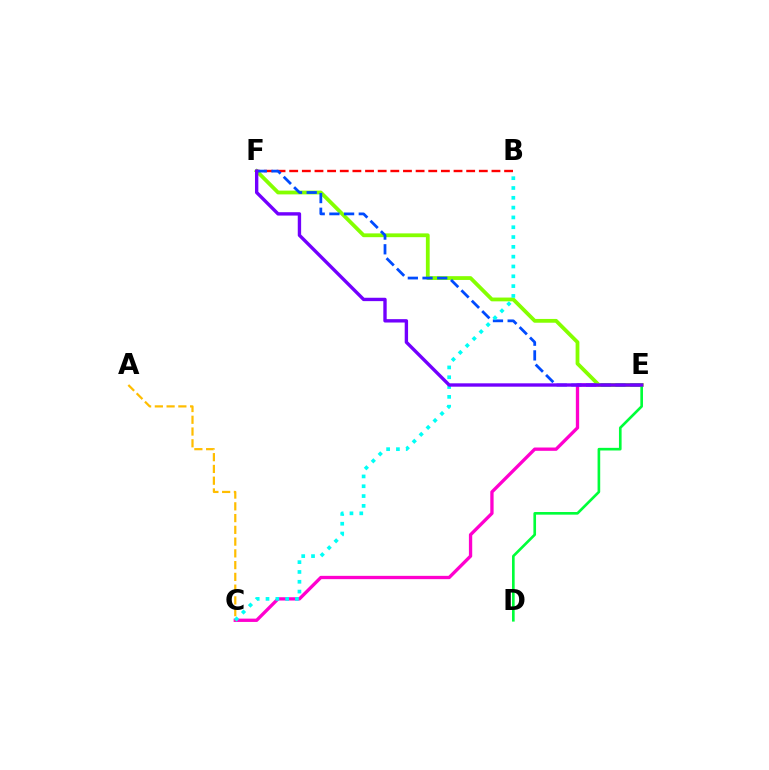{('C', 'E'): [{'color': '#ff00cf', 'line_style': 'solid', 'thickness': 2.38}], ('B', 'F'): [{'color': '#ff0000', 'line_style': 'dashed', 'thickness': 1.72}], ('E', 'F'): [{'color': '#84ff00', 'line_style': 'solid', 'thickness': 2.73}, {'color': '#004bff', 'line_style': 'dashed', 'thickness': 2.0}, {'color': '#7200ff', 'line_style': 'solid', 'thickness': 2.43}], ('A', 'C'): [{'color': '#ffbd00', 'line_style': 'dashed', 'thickness': 1.6}], ('B', 'C'): [{'color': '#00fff6', 'line_style': 'dotted', 'thickness': 2.67}], ('D', 'E'): [{'color': '#00ff39', 'line_style': 'solid', 'thickness': 1.9}]}